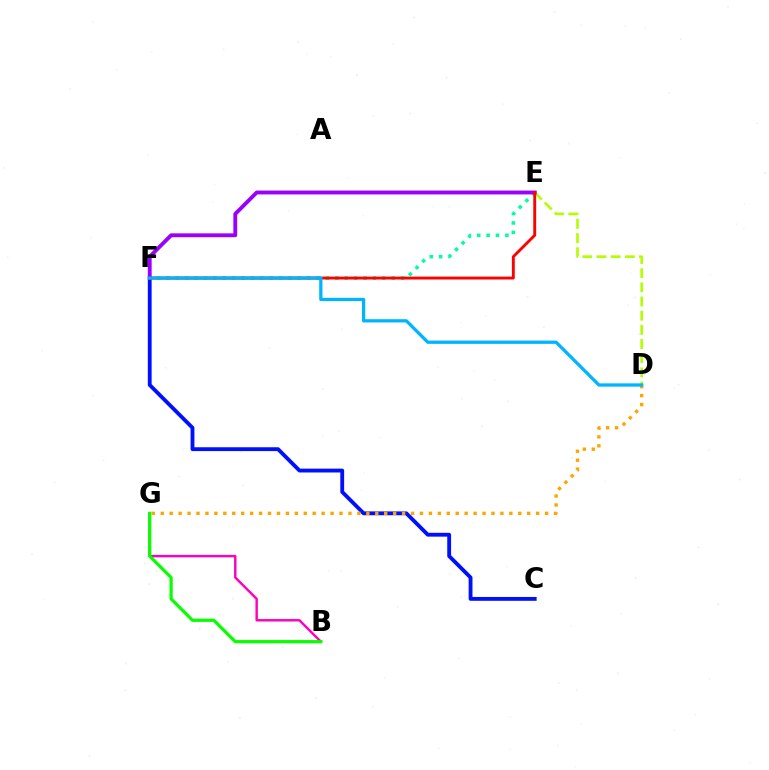{('C', 'F'): [{'color': '#0010ff', 'line_style': 'solid', 'thickness': 2.76}], ('D', 'G'): [{'color': '#ffa500', 'line_style': 'dotted', 'thickness': 2.43}], ('D', 'E'): [{'color': '#b3ff00', 'line_style': 'dashed', 'thickness': 1.93}], ('E', 'F'): [{'color': '#00ff9d', 'line_style': 'dotted', 'thickness': 2.55}, {'color': '#9b00ff', 'line_style': 'solid', 'thickness': 2.78}, {'color': '#ff0000', 'line_style': 'solid', 'thickness': 2.08}], ('B', 'G'): [{'color': '#ff00bd', 'line_style': 'solid', 'thickness': 1.75}, {'color': '#08ff00', 'line_style': 'solid', 'thickness': 2.31}], ('D', 'F'): [{'color': '#00b5ff', 'line_style': 'solid', 'thickness': 2.35}]}